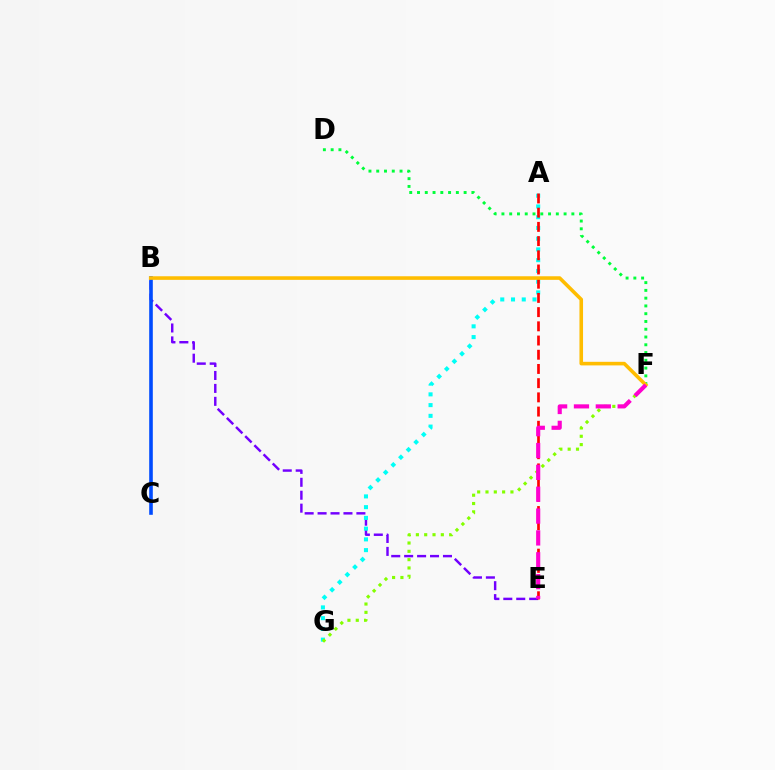{('B', 'E'): [{'color': '#7200ff', 'line_style': 'dashed', 'thickness': 1.76}], ('B', 'C'): [{'color': '#004bff', 'line_style': 'solid', 'thickness': 2.59}], ('A', 'G'): [{'color': '#00fff6', 'line_style': 'dotted', 'thickness': 2.92}], ('F', 'G'): [{'color': '#84ff00', 'line_style': 'dotted', 'thickness': 2.26}], ('A', 'E'): [{'color': '#ff0000', 'line_style': 'dashed', 'thickness': 1.93}], ('D', 'F'): [{'color': '#00ff39', 'line_style': 'dotted', 'thickness': 2.11}], ('B', 'F'): [{'color': '#ffbd00', 'line_style': 'solid', 'thickness': 2.59}], ('E', 'F'): [{'color': '#ff00cf', 'line_style': 'dashed', 'thickness': 2.97}]}